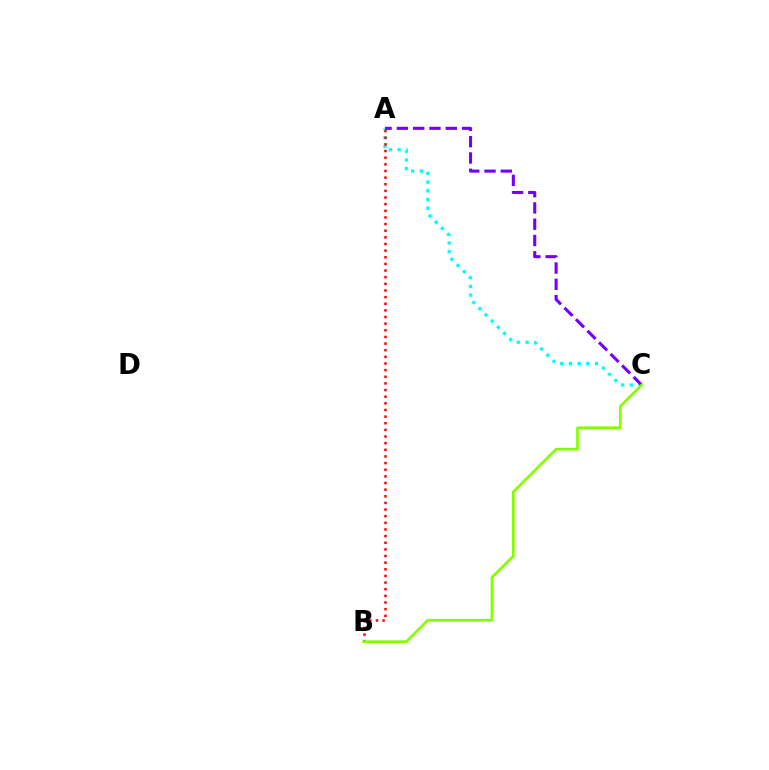{('A', 'C'): [{'color': '#00fff6', 'line_style': 'dotted', 'thickness': 2.37}, {'color': '#7200ff', 'line_style': 'dashed', 'thickness': 2.21}], ('A', 'B'): [{'color': '#ff0000', 'line_style': 'dotted', 'thickness': 1.8}], ('B', 'C'): [{'color': '#84ff00', 'line_style': 'solid', 'thickness': 1.96}]}